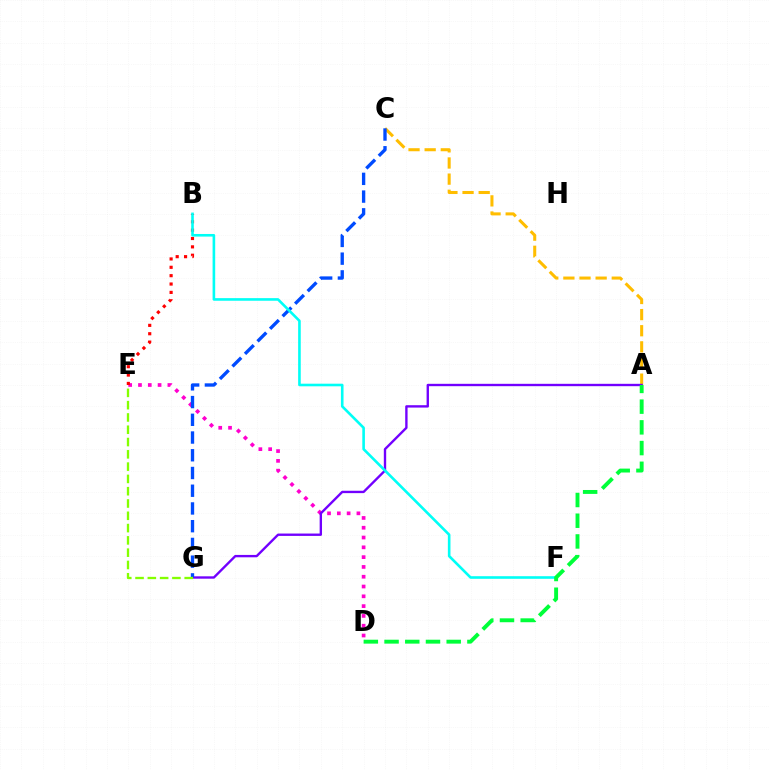{('A', 'C'): [{'color': '#ffbd00', 'line_style': 'dashed', 'thickness': 2.19}], ('D', 'E'): [{'color': '#ff00cf', 'line_style': 'dotted', 'thickness': 2.66}], ('A', 'G'): [{'color': '#7200ff', 'line_style': 'solid', 'thickness': 1.71}], ('B', 'E'): [{'color': '#ff0000', 'line_style': 'dotted', 'thickness': 2.27}], ('C', 'G'): [{'color': '#004bff', 'line_style': 'dashed', 'thickness': 2.41}], ('B', 'F'): [{'color': '#00fff6', 'line_style': 'solid', 'thickness': 1.88}], ('A', 'D'): [{'color': '#00ff39', 'line_style': 'dashed', 'thickness': 2.81}], ('E', 'G'): [{'color': '#84ff00', 'line_style': 'dashed', 'thickness': 1.67}]}